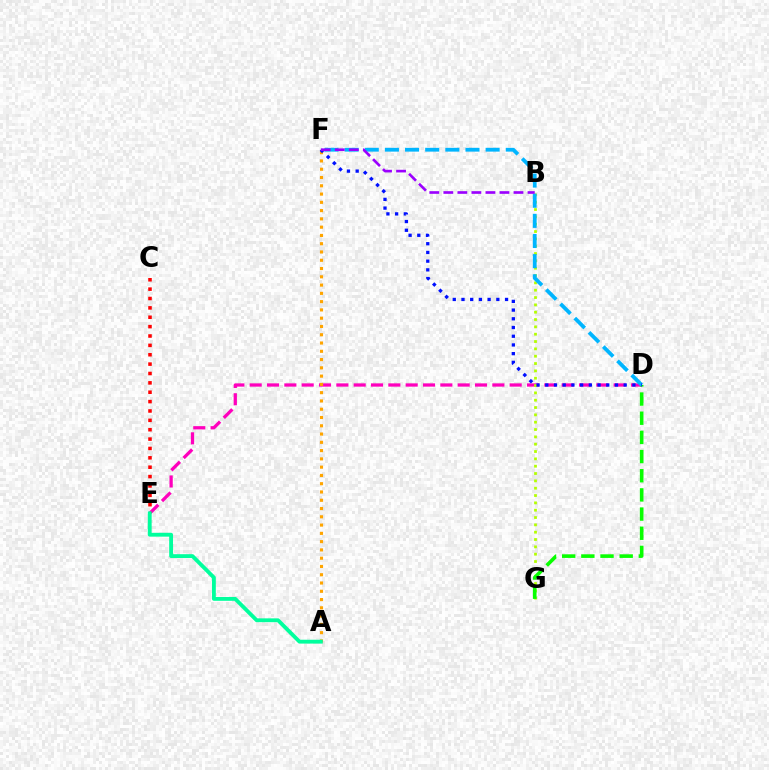{('D', 'E'): [{'color': '#ff00bd', 'line_style': 'dashed', 'thickness': 2.35}], ('A', 'F'): [{'color': '#ffa500', 'line_style': 'dotted', 'thickness': 2.25}], ('B', 'G'): [{'color': '#b3ff00', 'line_style': 'dotted', 'thickness': 1.99}], ('D', 'G'): [{'color': '#08ff00', 'line_style': 'dashed', 'thickness': 2.6}], ('C', 'E'): [{'color': '#ff0000', 'line_style': 'dotted', 'thickness': 2.55}], ('D', 'F'): [{'color': '#00b5ff', 'line_style': 'dashed', 'thickness': 2.74}, {'color': '#0010ff', 'line_style': 'dotted', 'thickness': 2.37}], ('A', 'E'): [{'color': '#00ff9d', 'line_style': 'solid', 'thickness': 2.77}], ('B', 'F'): [{'color': '#9b00ff', 'line_style': 'dashed', 'thickness': 1.91}]}